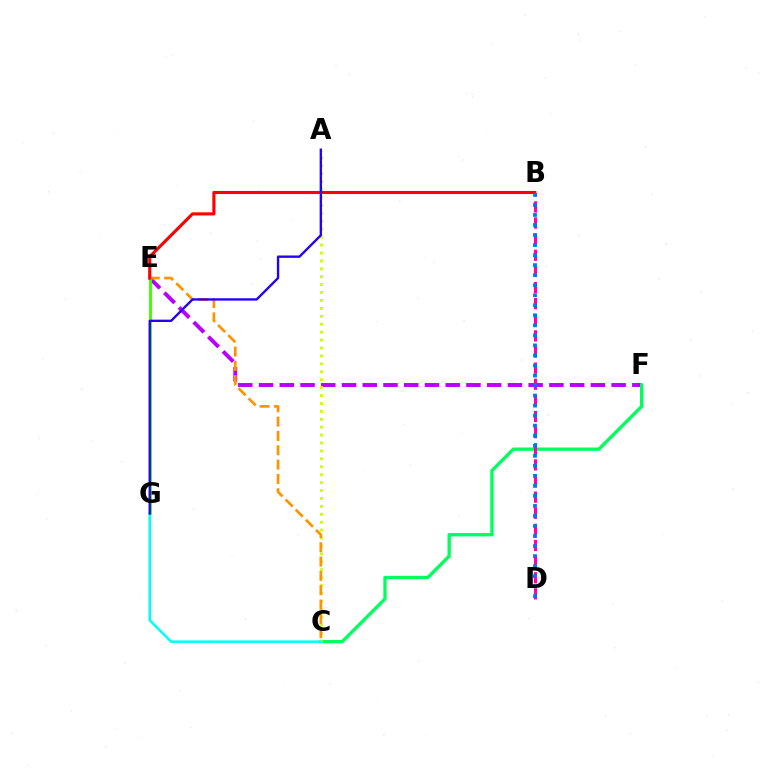{('E', 'F'): [{'color': '#b900ff', 'line_style': 'dashed', 'thickness': 2.82}], ('C', 'F'): [{'color': '#00ff5c', 'line_style': 'solid', 'thickness': 2.39}], ('A', 'C'): [{'color': '#d1ff00', 'line_style': 'dotted', 'thickness': 2.15}], ('C', 'G'): [{'color': '#00fff6', 'line_style': 'solid', 'thickness': 1.84}], ('E', 'G'): [{'color': '#3dff00', 'line_style': 'solid', 'thickness': 2.07}], ('C', 'E'): [{'color': '#ff9400', 'line_style': 'dashed', 'thickness': 1.95}], ('B', 'D'): [{'color': '#ff00ac', 'line_style': 'dashed', 'thickness': 2.19}, {'color': '#0074ff', 'line_style': 'dotted', 'thickness': 2.73}], ('B', 'E'): [{'color': '#ff0000', 'line_style': 'solid', 'thickness': 2.23}], ('A', 'G'): [{'color': '#2500ff', 'line_style': 'solid', 'thickness': 1.71}]}